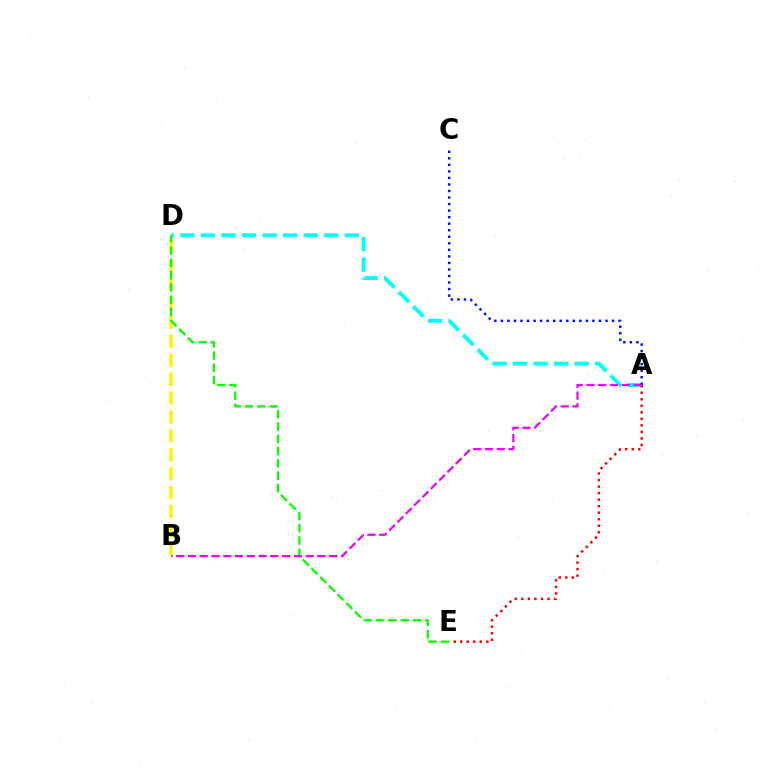{('A', 'D'): [{'color': '#00fff6', 'line_style': 'dashed', 'thickness': 2.79}], ('B', 'D'): [{'color': '#fcf500', 'line_style': 'dashed', 'thickness': 2.57}], ('D', 'E'): [{'color': '#08ff00', 'line_style': 'dashed', 'thickness': 1.67}], ('A', 'C'): [{'color': '#0010ff', 'line_style': 'dotted', 'thickness': 1.78}], ('A', 'E'): [{'color': '#ff0000', 'line_style': 'dotted', 'thickness': 1.77}], ('A', 'B'): [{'color': '#ee00ff', 'line_style': 'dashed', 'thickness': 1.6}]}